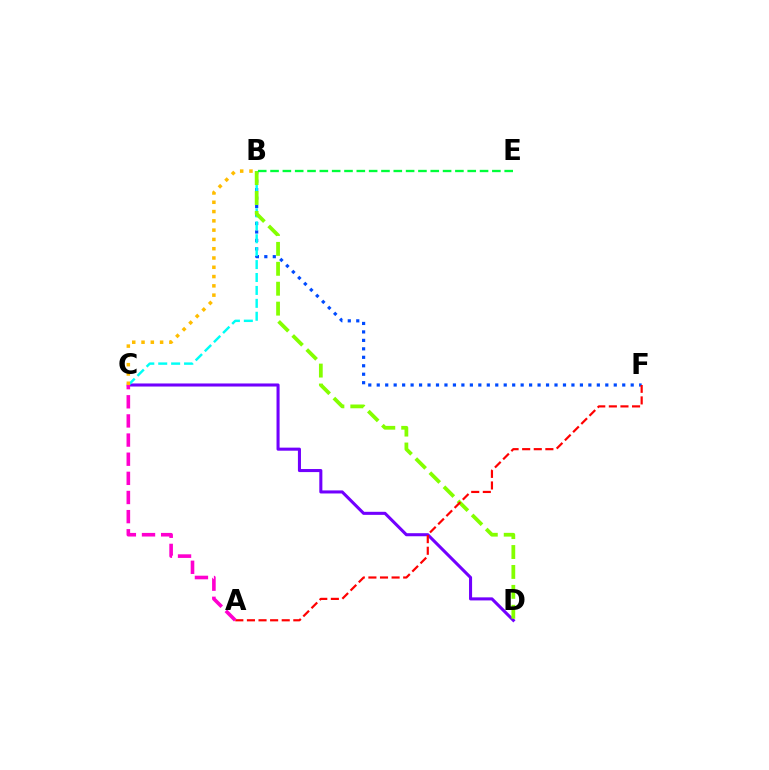{('B', 'F'): [{'color': '#004bff', 'line_style': 'dotted', 'thickness': 2.3}], ('C', 'D'): [{'color': '#7200ff', 'line_style': 'solid', 'thickness': 2.2}], ('B', 'C'): [{'color': '#00fff6', 'line_style': 'dashed', 'thickness': 1.75}, {'color': '#ffbd00', 'line_style': 'dotted', 'thickness': 2.52}], ('B', 'D'): [{'color': '#84ff00', 'line_style': 'dashed', 'thickness': 2.71}], ('A', 'F'): [{'color': '#ff0000', 'line_style': 'dashed', 'thickness': 1.58}], ('A', 'C'): [{'color': '#ff00cf', 'line_style': 'dashed', 'thickness': 2.6}], ('B', 'E'): [{'color': '#00ff39', 'line_style': 'dashed', 'thickness': 1.67}]}